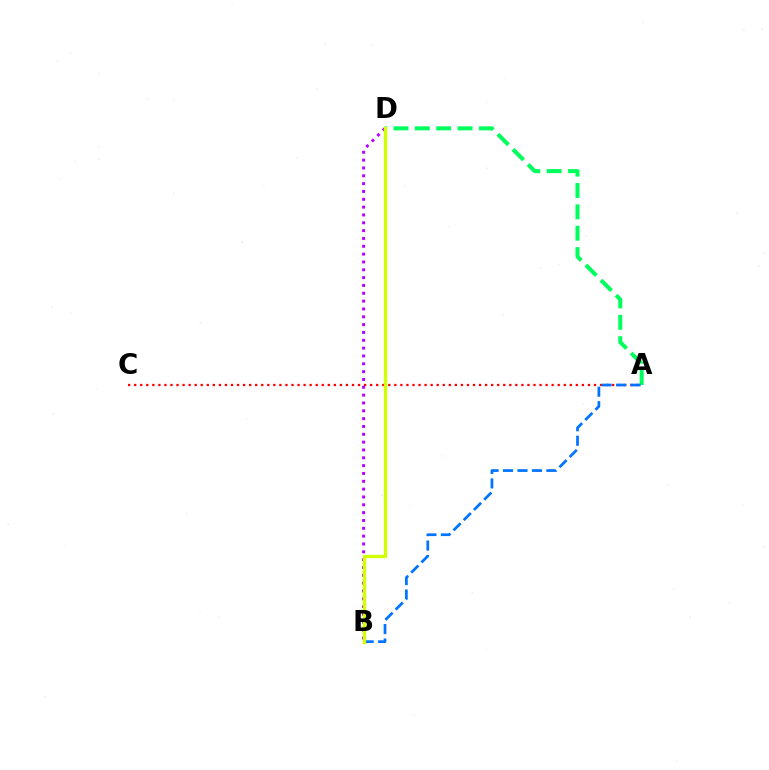{('A', 'C'): [{'color': '#ff0000', 'line_style': 'dotted', 'thickness': 1.64}], ('B', 'D'): [{'color': '#b900ff', 'line_style': 'dotted', 'thickness': 2.13}, {'color': '#d1ff00', 'line_style': 'solid', 'thickness': 2.38}], ('A', 'D'): [{'color': '#00ff5c', 'line_style': 'dashed', 'thickness': 2.9}], ('A', 'B'): [{'color': '#0074ff', 'line_style': 'dashed', 'thickness': 1.96}]}